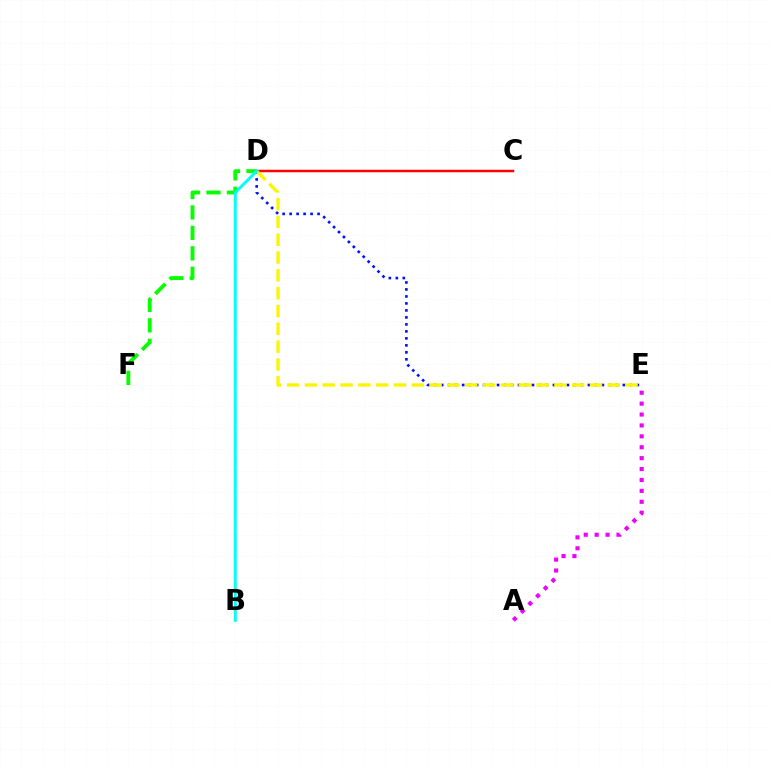{('D', 'E'): [{'color': '#0010ff', 'line_style': 'dotted', 'thickness': 1.9}, {'color': '#fcf500', 'line_style': 'dashed', 'thickness': 2.42}], ('C', 'D'): [{'color': '#ff0000', 'line_style': 'solid', 'thickness': 1.79}], ('D', 'F'): [{'color': '#08ff00', 'line_style': 'dashed', 'thickness': 2.78}], ('A', 'E'): [{'color': '#ee00ff', 'line_style': 'dotted', 'thickness': 2.96}], ('B', 'D'): [{'color': '#00fff6', 'line_style': 'solid', 'thickness': 2.13}]}